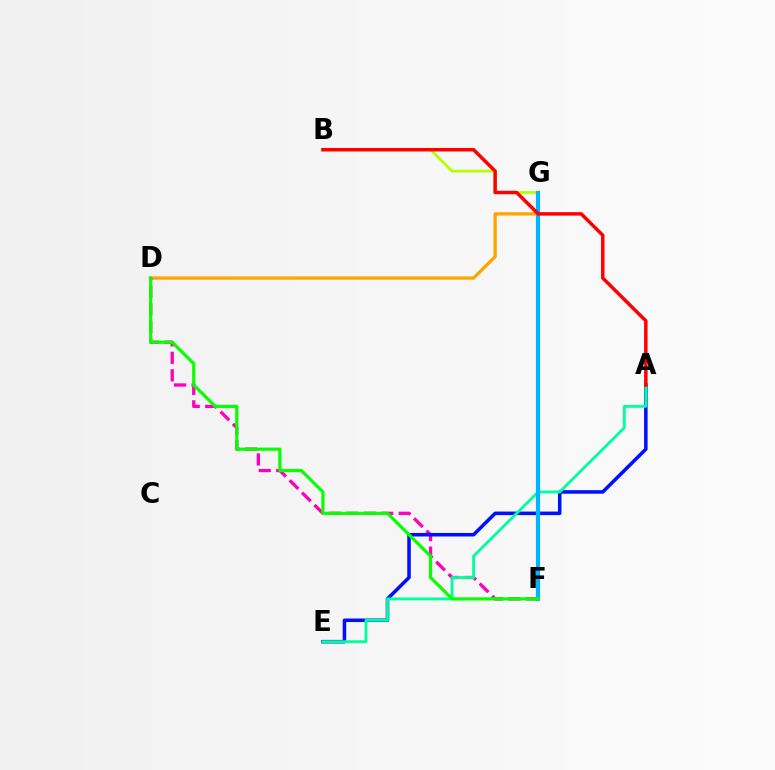{('D', 'G'): [{'color': '#ffa500', 'line_style': 'solid', 'thickness': 2.38}], ('F', 'G'): [{'color': '#9b00ff', 'line_style': 'dashed', 'thickness': 1.85}, {'color': '#00b5ff', 'line_style': 'solid', 'thickness': 3.0}], ('B', 'G'): [{'color': '#b3ff00', 'line_style': 'solid', 'thickness': 1.98}], ('D', 'F'): [{'color': '#ff00bd', 'line_style': 'dashed', 'thickness': 2.38}, {'color': '#08ff00', 'line_style': 'solid', 'thickness': 2.3}], ('A', 'E'): [{'color': '#0010ff', 'line_style': 'solid', 'thickness': 2.55}, {'color': '#00ff9d', 'line_style': 'solid', 'thickness': 2.04}], ('A', 'B'): [{'color': '#ff0000', 'line_style': 'solid', 'thickness': 2.5}]}